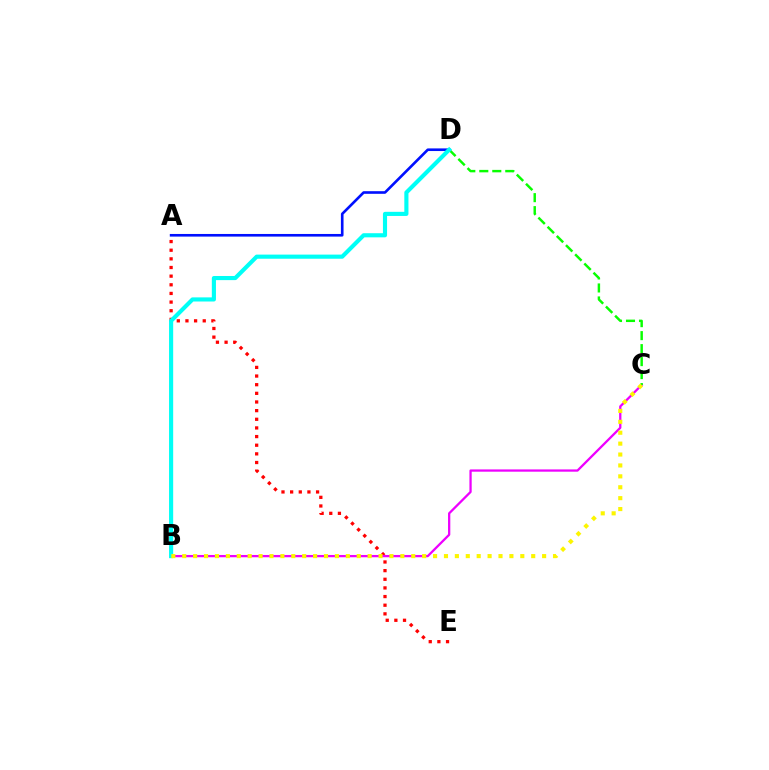{('A', 'E'): [{'color': '#ff0000', 'line_style': 'dotted', 'thickness': 2.35}], ('A', 'D'): [{'color': '#0010ff', 'line_style': 'solid', 'thickness': 1.89}], ('B', 'C'): [{'color': '#ee00ff', 'line_style': 'solid', 'thickness': 1.64}, {'color': '#fcf500', 'line_style': 'dotted', 'thickness': 2.96}], ('C', 'D'): [{'color': '#08ff00', 'line_style': 'dashed', 'thickness': 1.76}], ('B', 'D'): [{'color': '#00fff6', 'line_style': 'solid', 'thickness': 2.97}]}